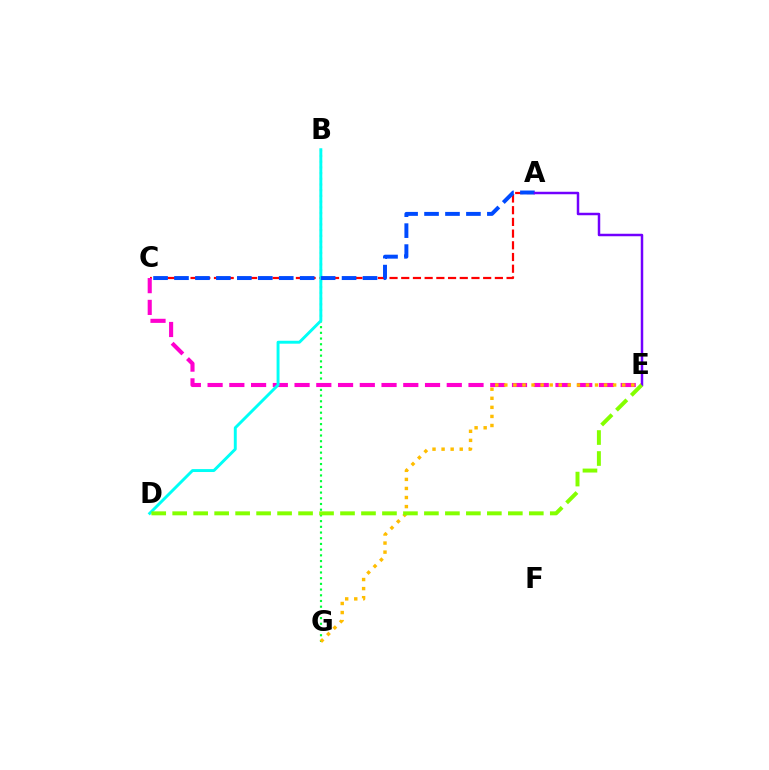{('B', 'G'): [{'color': '#00ff39', 'line_style': 'dotted', 'thickness': 1.55}], ('A', 'C'): [{'color': '#ff0000', 'line_style': 'dashed', 'thickness': 1.59}, {'color': '#004bff', 'line_style': 'dashed', 'thickness': 2.85}], ('C', 'E'): [{'color': '#ff00cf', 'line_style': 'dashed', 'thickness': 2.95}], ('B', 'D'): [{'color': '#00fff6', 'line_style': 'solid', 'thickness': 2.11}], ('E', 'G'): [{'color': '#ffbd00', 'line_style': 'dotted', 'thickness': 2.46}], ('A', 'E'): [{'color': '#7200ff', 'line_style': 'solid', 'thickness': 1.79}], ('D', 'E'): [{'color': '#84ff00', 'line_style': 'dashed', 'thickness': 2.85}]}